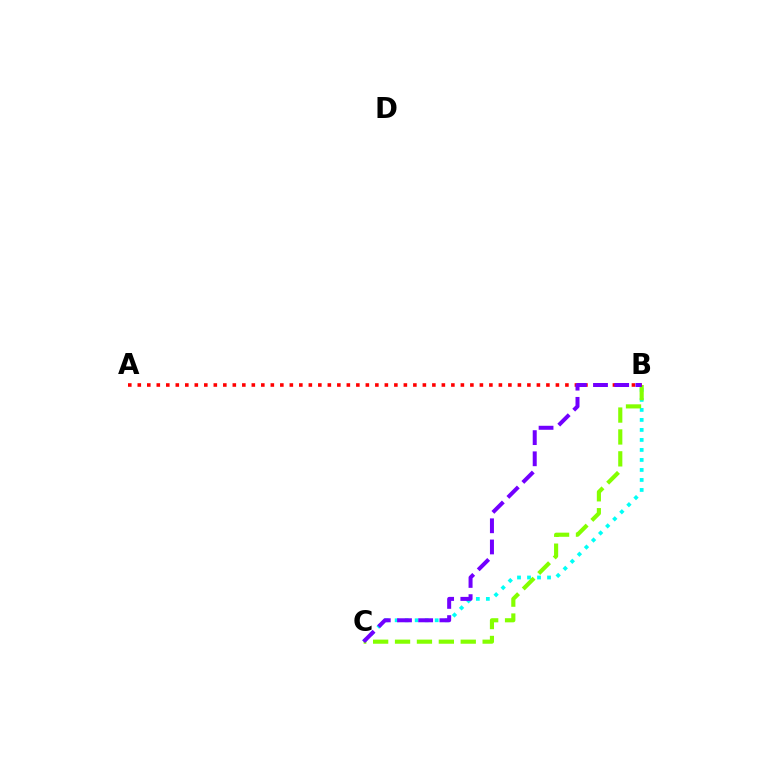{('B', 'C'): [{'color': '#00fff6', 'line_style': 'dotted', 'thickness': 2.72}, {'color': '#84ff00', 'line_style': 'dashed', 'thickness': 2.98}, {'color': '#7200ff', 'line_style': 'dashed', 'thickness': 2.88}], ('A', 'B'): [{'color': '#ff0000', 'line_style': 'dotted', 'thickness': 2.58}]}